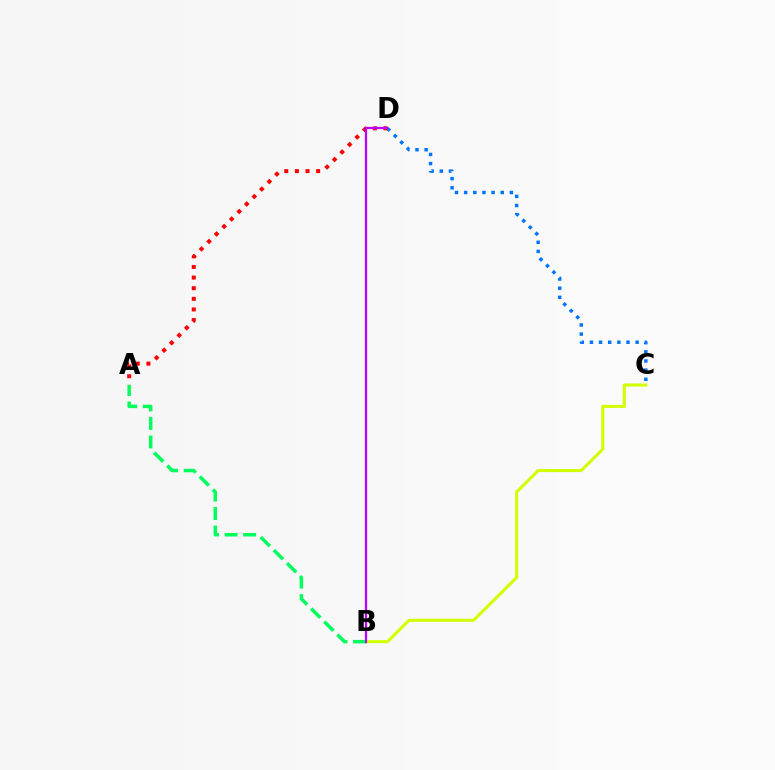{('C', 'D'): [{'color': '#0074ff', 'line_style': 'dotted', 'thickness': 2.48}], ('A', 'D'): [{'color': '#ff0000', 'line_style': 'dotted', 'thickness': 2.89}], ('B', 'C'): [{'color': '#d1ff00', 'line_style': 'solid', 'thickness': 2.2}], ('A', 'B'): [{'color': '#00ff5c', 'line_style': 'dashed', 'thickness': 2.51}], ('B', 'D'): [{'color': '#b900ff', 'line_style': 'solid', 'thickness': 1.62}]}